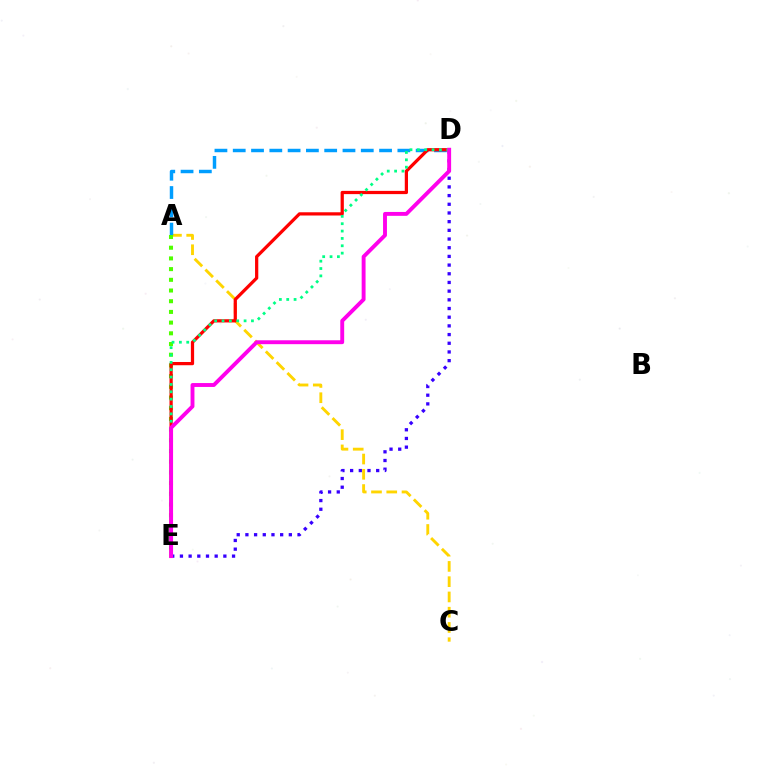{('A', 'C'): [{'color': '#ffd500', 'line_style': 'dashed', 'thickness': 2.07}], ('A', 'D'): [{'color': '#009eff', 'line_style': 'dashed', 'thickness': 2.49}], ('A', 'E'): [{'color': '#4fff00', 'line_style': 'dotted', 'thickness': 2.91}], ('D', 'E'): [{'color': '#3700ff', 'line_style': 'dotted', 'thickness': 2.36}, {'color': '#ff0000', 'line_style': 'solid', 'thickness': 2.33}, {'color': '#00ff86', 'line_style': 'dotted', 'thickness': 2.0}, {'color': '#ff00ed', 'line_style': 'solid', 'thickness': 2.8}]}